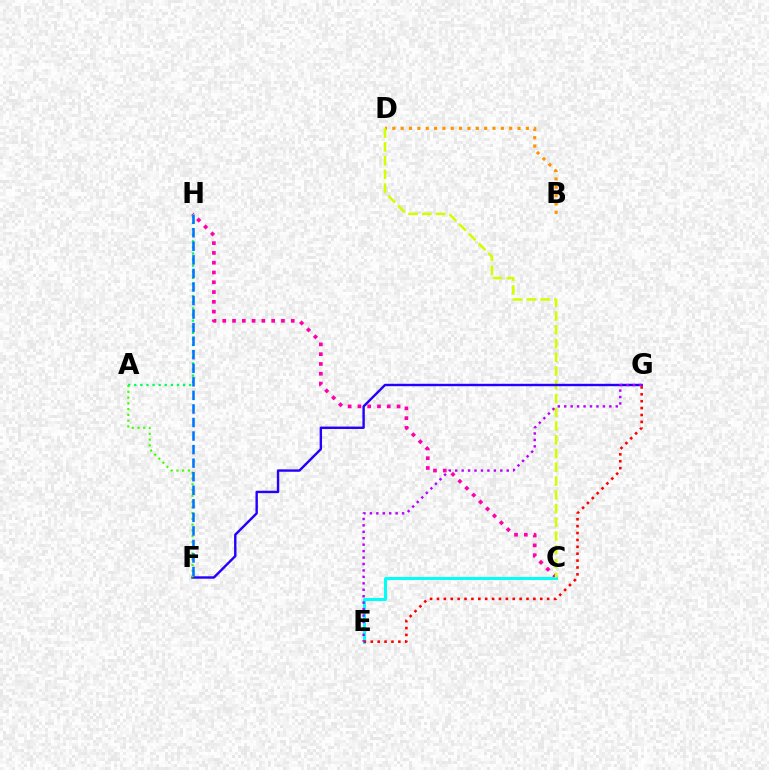{('B', 'D'): [{'color': '#ff9400', 'line_style': 'dotted', 'thickness': 2.27}], ('C', 'H'): [{'color': '#ff00ac', 'line_style': 'dotted', 'thickness': 2.66}], ('C', 'E'): [{'color': '#00fff6', 'line_style': 'solid', 'thickness': 2.15}], ('C', 'D'): [{'color': '#d1ff00', 'line_style': 'dashed', 'thickness': 1.87}], ('F', 'G'): [{'color': '#2500ff', 'line_style': 'solid', 'thickness': 1.73}], ('A', 'H'): [{'color': '#00ff5c', 'line_style': 'dotted', 'thickness': 1.66}], ('A', 'F'): [{'color': '#3dff00', 'line_style': 'dotted', 'thickness': 1.57}], ('E', 'G'): [{'color': '#ff0000', 'line_style': 'dotted', 'thickness': 1.87}, {'color': '#b900ff', 'line_style': 'dotted', 'thickness': 1.75}], ('F', 'H'): [{'color': '#0074ff', 'line_style': 'dashed', 'thickness': 1.84}]}